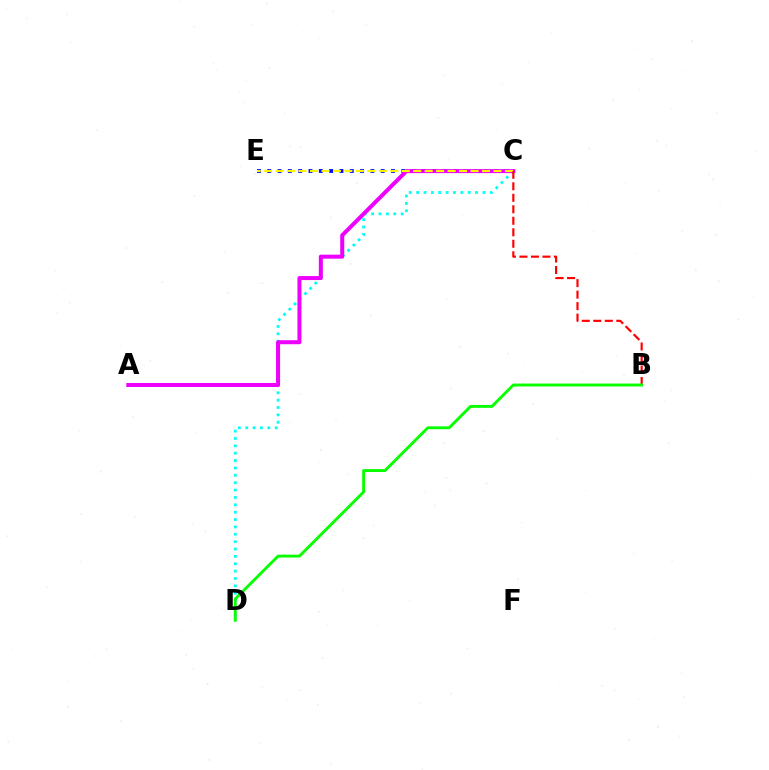{('C', 'E'): [{'color': '#0010ff', 'line_style': 'dotted', 'thickness': 2.8}, {'color': '#fcf500', 'line_style': 'dashed', 'thickness': 1.56}], ('C', 'D'): [{'color': '#00fff6', 'line_style': 'dotted', 'thickness': 2.0}], ('A', 'C'): [{'color': '#ee00ff', 'line_style': 'solid', 'thickness': 2.89}], ('B', 'C'): [{'color': '#ff0000', 'line_style': 'dashed', 'thickness': 1.56}], ('B', 'D'): [{'color': '#08ff00', 'line_style': 'solid', 'thickness': 2.08}]}